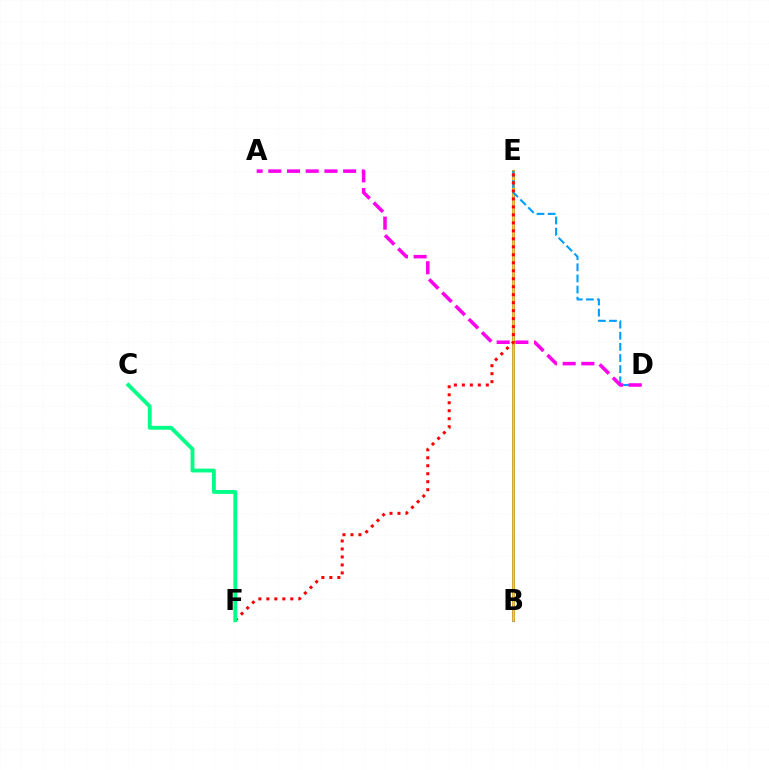{('B', 'E'): [{'color': '#4fff00', 'line_style': 'solid', 'thickness': 1.88}, {'color': '#3700ff', 'line_style': 'solid', 'thickness': 2.04}, {'color': '#ffd500', 'line_style': 'solid', 'thickness': 1.82}], ('D', 'E'): [{'color': '#009eff', 'line_style': 'dashed', 'thickness': 1.51}], ('E', 'F'): [{'color': '#ff0000', 'line_style': 'dotted', 'thickness': 2.17}], ('C', 'F'): [{'color': '#00ff86', 'line_style': 'solid', 'thickness': 2.76}], ('A', 'D'): [{'color': '#ff00ed', 'line_style': 'dashed', 'thickness': 2.54}]}